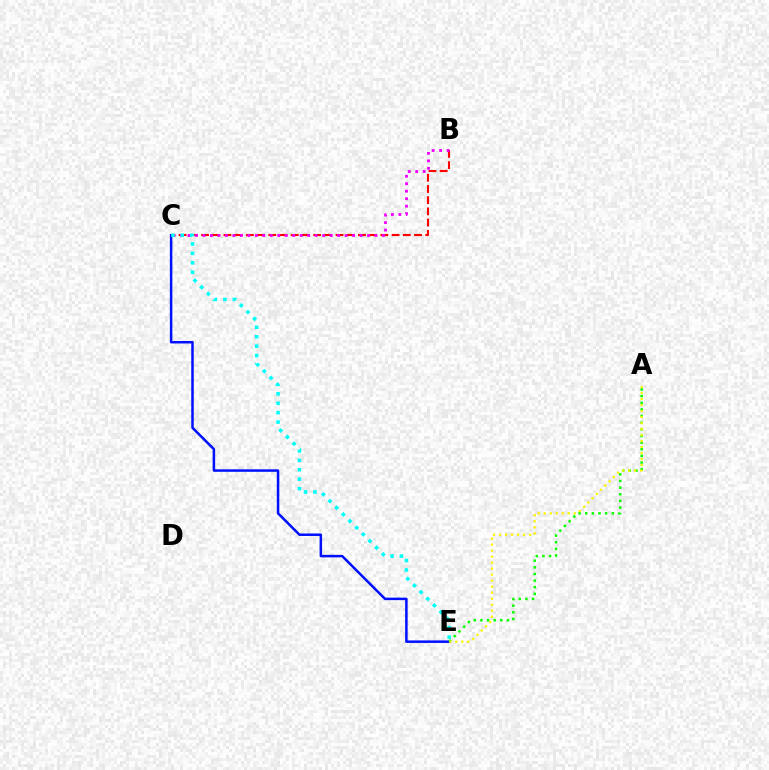{('B', 'C'): [{'color': '#ff0000', 'line_style': 'dashed', 'thickness': 1.52}, {'color': '#ee00ff', 'line_style': 'dotted', 'thickness': 2.03}], ('C', 'E'): [{'color': '#0010ff', 'line_style': 'solid', 'thickness': 1.8}, {'color': '#00fff6', 'line_style': 'dotted', 'thickness': 2.56}], ('A', 'E'): [{'color': '#08ff00', 'line_style': 'dotted', 'thickness': 1.8}, {'color': '#fcf500', 'line_style': 'dotted', 'thickness': 1.63}]}